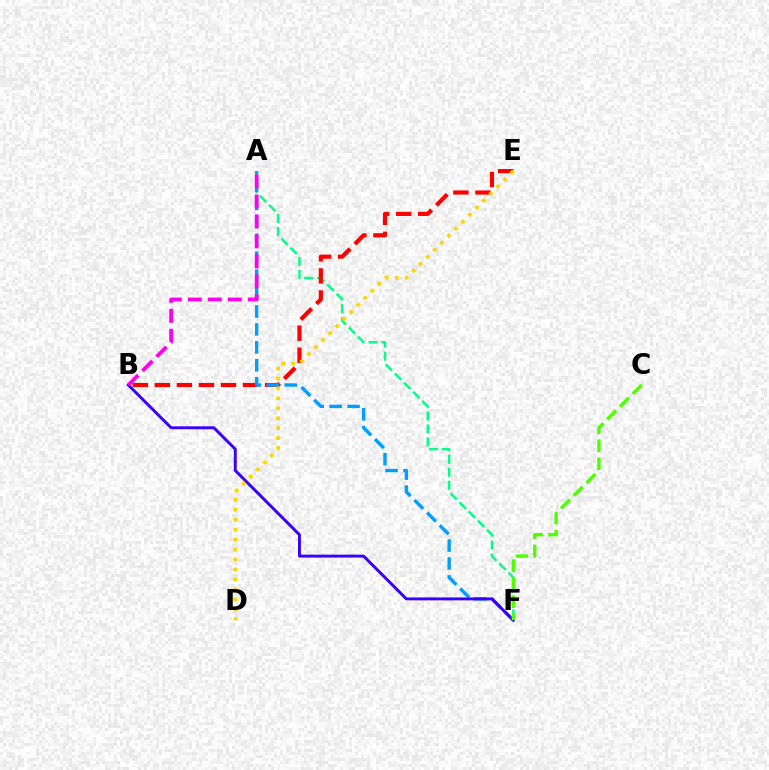{('A', 'F'): [{'color': '#00ff86', 'line_style': 'dashed', 'thickness': 1.76}, {'color': '#009eff', 'line_style': 'dashed', 'thickness': 2.44}], ('B', 'E'): [{'color': '#ff0000', 'line_style': 'dashed', 'thickness': 3.0}], ('B', 'F'): [{'color': '#3700ff', 'line_style': 'solid', 'thickness': 2.11}], ('A', 'B'): [{'color': '#ff00ed', 'line_style': 'dashed', 'thickness': 2.72}], ('C', 'F'): [{'color': '#4fff00', 'line_style': 'dashed', 'thickness': 2.45}], ('D', 'E'): [{'color': '#ffd500', 'line_style': 'dotted', 'thickness': 2.7}]}